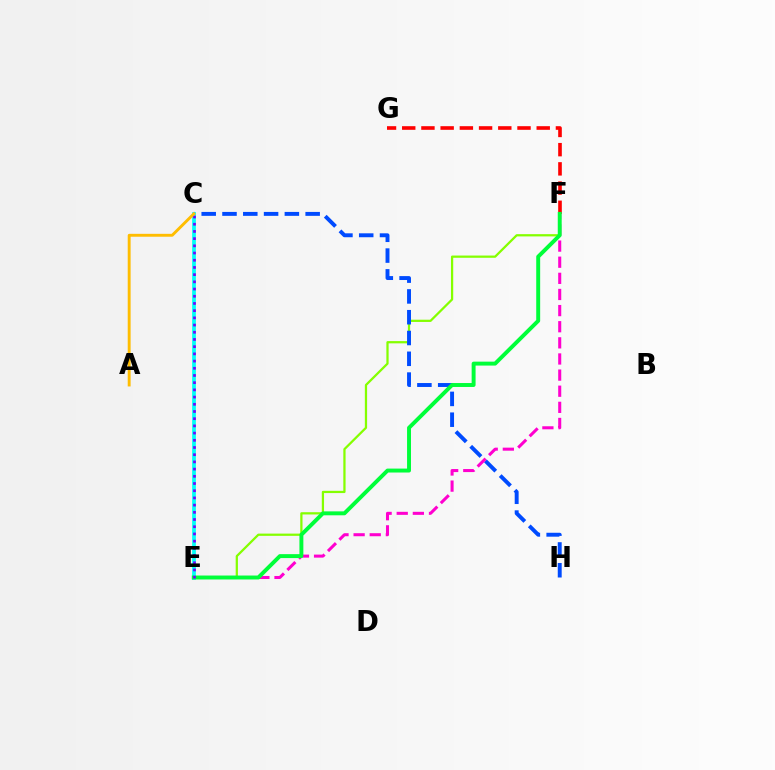{('F', 'G'): [{'color': '#ff0000', 'line_style': 'dashed', 'thickness': 2.61}], ('E', 'F'): [{'color': '#84ff00', 'line_style': 'solid', 'thickness': 1.62}, {'color': '#ff00cf', 'line_style': 'dashed', 'thickness': 2.19}, {'color': '#00ff39', 'line_style': 'solid', 'thickness': 2.83}], ('C', 'H'): [{'color': '#004bff', 'line_style': 'dashed', 'thickness': 2.82}], ('C', 'E'): [{'color': '#00fff6', 'line_style': 'solid', 'thickness': 2.69}, {'color': '#7200ff', 'line_style': 'dotted', 'thickness': 1.96}], ('A', 'C'): [{'color': '#ffbd00', 'line_style': 'solid', 'thickness': 2.09}]}